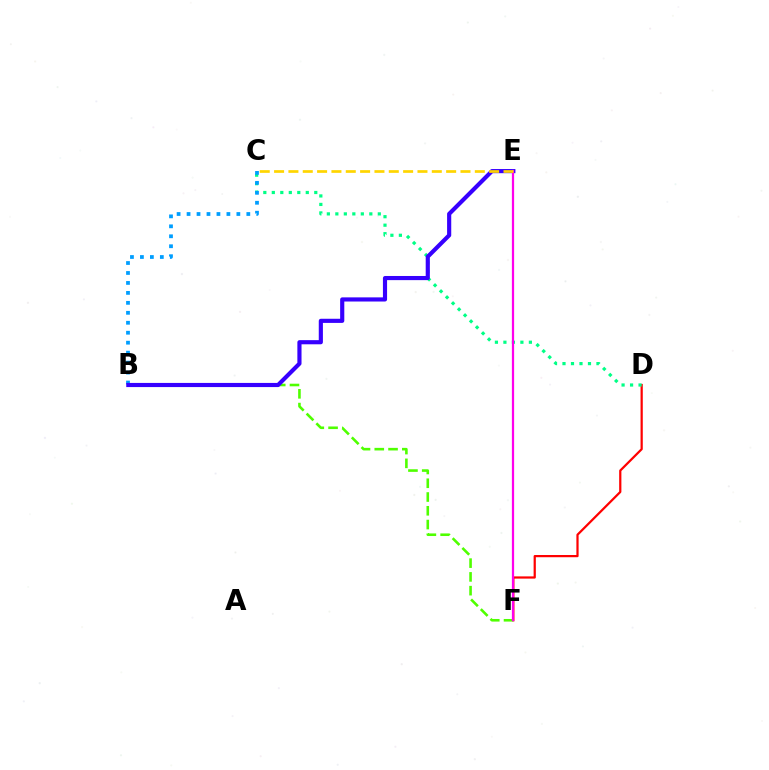{('D', 'F'): [{'color': '#ff0000', 'line_style': 'solid', 'thickness': 1.6}], ('C', 'D'): [{'color': '#00ff86', 'line_style': 'dotted', 'thickness': 2.31}], ('B', 'F'): [{'color': '#4fff00', 'line_style': 'dashed', 'thickness': 1.87}], ('B', 'C'): [{'color': '#009eff', 'line_style': 'dotted', 'thickness': 2.71}], ('B', 'E'): [{'color': '#3700ff', 'line_style': 'solid', 'thickness': 2.99}], ('E', 'F'): [{'color': '#ff00ed', 'line_style': 'solid', 'thickness': 1.61}], ('C', 'E'): [{'color': '#ffd500', 'line_style': 'dashed', 'thickness': 1.95}]}